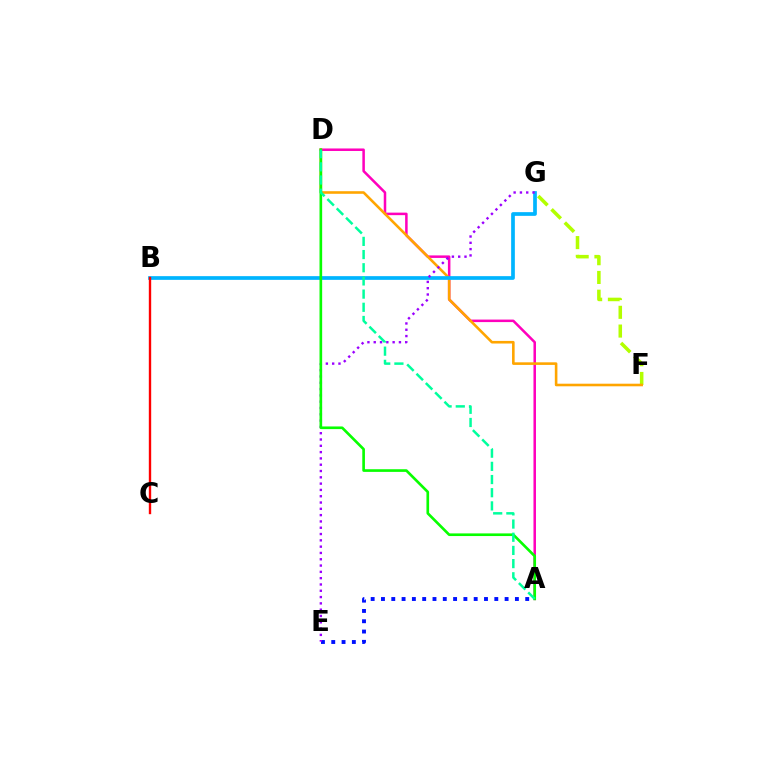{('A', 'D'): [{'color': '#ff00bd', 'line_style': 'solid', 'thickness': 1.81}, {'color': '#08ff00', 'line_style': 'solid', 'thickness': 1.91}, {'color': '#00ff9d', 'line_style': 'dashed', 'thickness': 1.79}], ('A', 'E'): [{'color': '#0010ff', 'line_style': 'dotted', 'thickness': 2.8}], ('F', 'G'): [{'color': '#b3ff00', 'line_style': 'dashed', 'thickness': 2.55}], ('D', 'F'): [{'color': '#ffa500', 'line_style': 'solid', 'thickness': 1.87}], ('B', 'G'): [{'color': '#00b5ff', 'line_style': 'solid', 'thickness': 2.67}], ('E', 'G'): [{'color': '#9b00ff', 'line_style': 'dotted', 'thickness': 1.71}], ('B', 'C'): [{'color': '#ff0000', 'line_style': 'solid', 'thickness': 1.71}]}